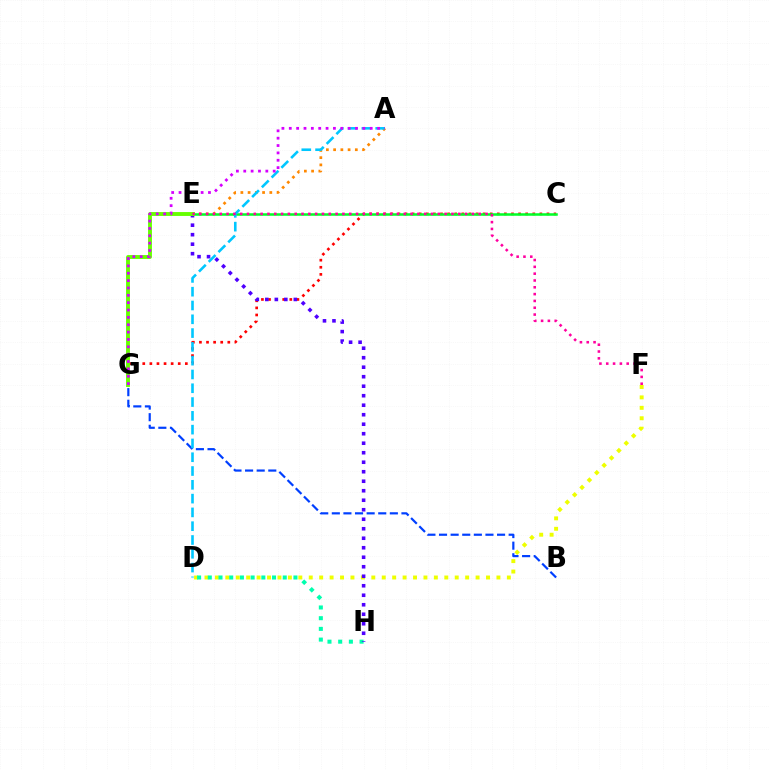{('A', 'E'): [{'color': '#ff8800', 'line_style': 'dotted', 'thickness': 1.97}], ('D', 'F'): [{'color': '#eeff00', 'line_style': 'dotted', 'thickness': 2.83}], ('B', 'G'): [{'color': '#003fff', 'line_style': 'dashed', 'thickness': 1.58}], ('D', 'H'): [{'color': '#00ffaf', 'line_style': 'dotted', 'thickness': 2.91}], ('C', 'G'): [{'color': '#ff0000', 'line_style': 'dotted', 'thickness': 1.93}], ('E', 'H'): [{'color': '#4f00ff', 'line_style': 'dotted', 'thickness': 2.58}], ('C', 'E'): [{'color': '#00ff27', 'line_style': 'solid', 'thickness': 1.82}], ('E', 'G'): [{'color': '#66ff00', 'line_style': 'solid', 'thickness': 2.79}], ('A', 'D'): [{'color': '#00c7ff', 'line_style': 'dashed', 'thickness': 1.87}], ('A', 'G'): [{'color': '#d600ff', 'line_style': 'dotted', 'thickness': 2.0}], ('E', 'F'): [{'color': '#ff00a0', 'line_style': 'dotted', 'thickness': 1.85}]}